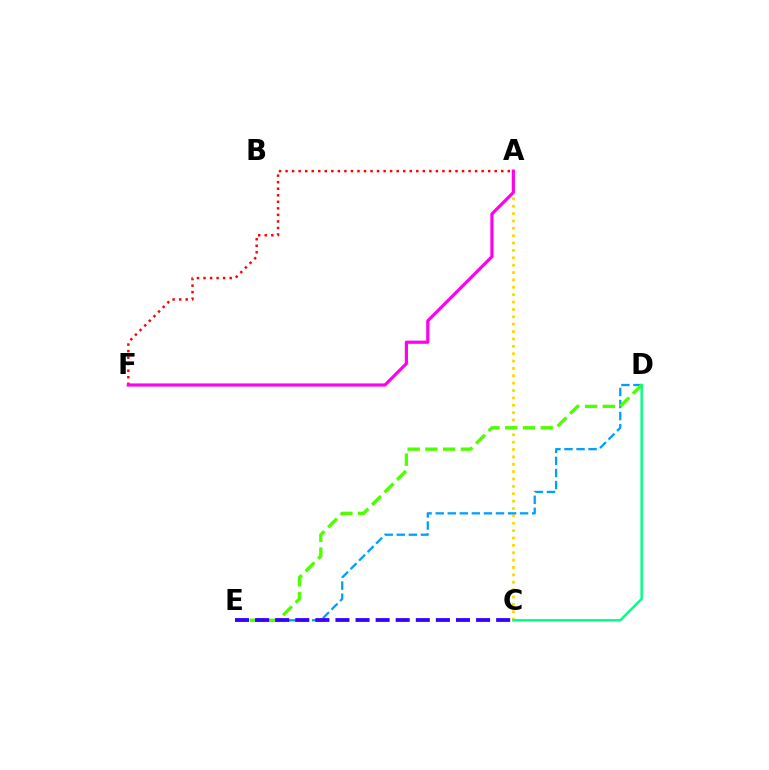{('A', 'C'): [{'color': '#ffd500', 'line_style': 'dotted', 'thickness': 2.0}], ('D', 'E'): [{'color': '#009eff', 'line_style': 'dashed', 'thickness': 1.64}, {'color': '#4fff00', 'line_style': 'dashed', 'thickness': 2.41}], ('C', 'D'): [{'color': '#00ff86', 'line_style': 'solid', 'thickness': 1.76}], ('A', 'F'): [{'color': '#ff0000', 'line_style': 'dotted', 'thickness': 1.78}, {'color': '#ff00ed', 'line_style': 'solid', 'thickness': 2.29}], ('C', 'E'): [{'color': '#3700ff', 'line_style': 'dashed', 'thickness': 2.73}]}